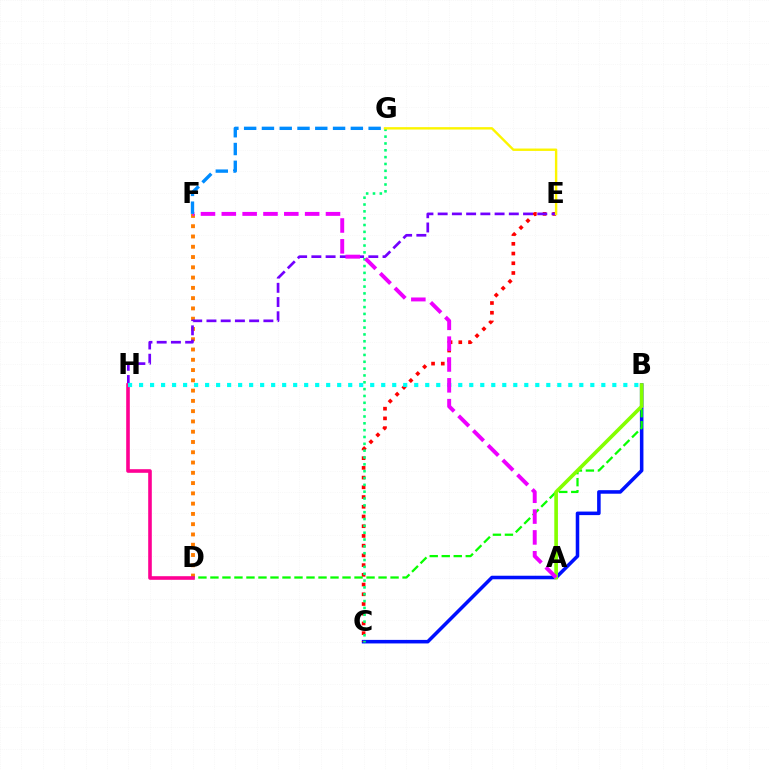{('B', 'C'): [{'color': '#0010ff', 'line_style': 'solid', 'thickness': 2.55}], ('C', 'E'): [{'color': '#ff0000', 'line_style': 'dotted', 'thickness': 2.64}], ('D', 'F'): [{'color': '#ff7c00', 'line_style': 'dotted', 'thickness': 2.79}], ('E', 'H'): [{'color': '#7200ff', 'line_style': 'dashed', 'thickness': 1.93}], ('C', 'G'): [{'color': '#00ff74', 'line_style': 'dotted', 'thickness': 1.86}], ('B', 'D'): [{'color': '#08ff00', 'line_style': 'dashed', 'thickness': 1.63}], ('D', 'H'): [{'color': '#ff0094', 'line_style': 'solid', 'thickness': 2.6}], ('A', 'B'): [{'color': '#84ff00', 'line_style': 'solid', 'thickness': 2.63}], ('B', 'H'): [{'color': '#00fff6', 'line_style': 'dotted', 'thickness': 2.99}], ('A', 'F'): [{'color': '#ee00ff', 'line_style': 'dashed', 'thickness': 2.83}], ('E', 'G'): [{'color': '#fcf500', 'line_style': 'solid', 'thickness': 1.73}], ('F', 'G'): [{'color': '#008cff', 'line_style': 'dashed', 'thickness': 2.42}]}